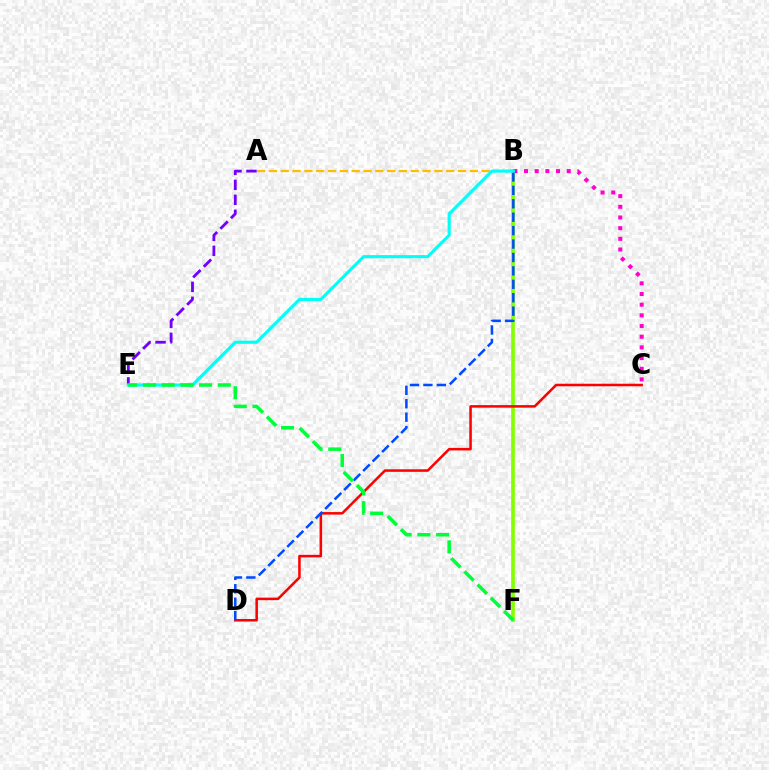{('B', 'F'): [{'color': '#84ff00', 'line_style': 'solid', 'thickness': 2.63}], ('C', 'D'): [{'color': '#ff0000', 'line_style': 'solid', 'thickness': 1.83}], ('B', 'C'): [{'color': '#ff00cf', 'line_style': 'dotted', 'thickness': 2.9}], ('B', 'D'): [{'color': '#004bff', 'line_style': 'dashed', 'thickness': 1.82}], ('A', 'E'): [{'color': '#7200ff', 'line_style': 'dashed', 'thickness': 2.03}], ('A', 'B'): [{'color': '#ffbd00', 'line_style': 'dashed', 'thickness': 1.61}], ('B', 'E'): [{'color': '#00fff6', 'line_style': 'solid', 'thickness': 2.25}], ('E', 'F'): [{'color': '#00ff39', 'line_style': 'dashed', 'thickness': 2.54}]}